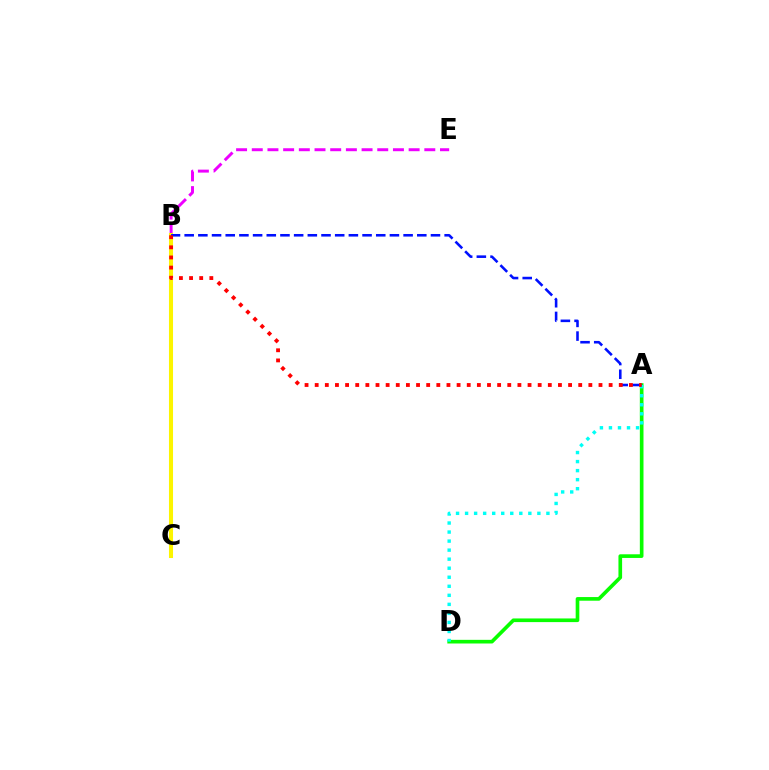{('A', 'D'): [{'color': '#08ff00', 'line_style': 'solid', 'thickness': 2.63}, {'color': '#00fff6', 'line_style': 'dotted', 'thickness': 2.46}], ('B', 'E'): [{'color': '#ee00ff', 'line_style': 'dashed', 'thickness': 2.13}], ('B', 'C'): [{'color': '#fcf500', 'line_style': 'solid', 'thickness': 2.92}], ('A', 'B'): [{'color': '#0010ff', 'line_style': 'dashed', 'thickness': 1.86}, {'color': '#ff0000', 'line_style': 'dotted', 'thickness': 2.75}]}